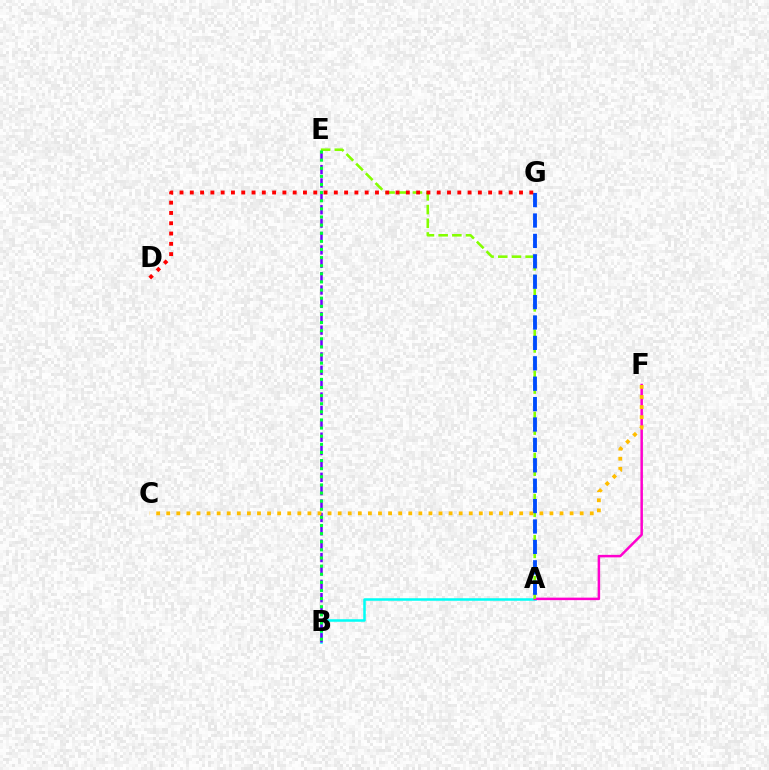{('A', 'B'): [{'color': '#00fff6', 'line_style': 'solid', 'thickness': 1.82}], ('B', 'E'): [{'color': '#7200ff', 'line_style': 'dashed', 'thickness': 1.82}, {'color': '#00ff39', 'line_style': 'dotted', 'thickness': 2.21}], ('A', 'F'): [{'color': '#ff00cf', 'line_style': 'solid', 'thickness': 1.8}], ('A', 'E'): [{'color': '#84ff00', 'line_style': 'dashed', 'thickness': 1.86}], ('A', 'G'): [{'color': '#004bff', 'line_style': 'dashed', 'thickness': 2.77}], ('D', 'G'): [{'color': '#ff0000', 'line_style': 'dotted', 'thickness': 2.8}], ('C', 'F'): [{'color': '#ffbd00', 'line_style': 'dotted', 'thickness': 2.74}]}